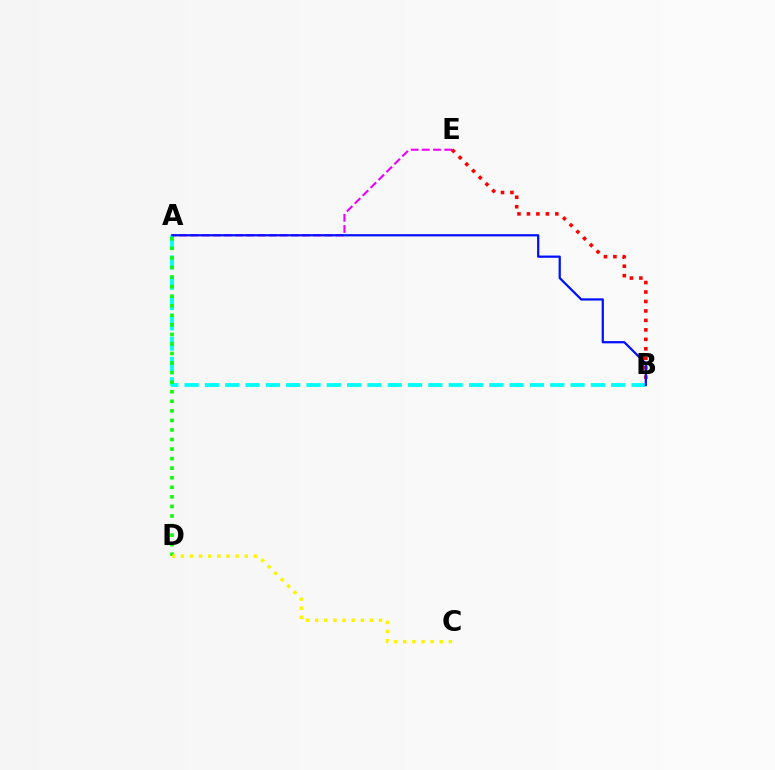{('A', 'E'): [{'color': '#ee00ff', 'line_style': 'dashed', 'thickness': 1.52}], ('B', 'E'): [{'color': '#ff0000', 'line_style': 'dotted', 'thickness': 2.57}], ('A', 'B'): [{'color': '#00fff6', 'line_style': 'dashed', 'thickness': 2.76}, {'color': '#0010ff', 'line_style': 'solid', 'thickness': 1.62}], ('A', 'D'): [{'color': '#08ff00', 'line_style': 'dotted', 'thickness': 2.6}], ('C', 'D'): [{'color': '#fcf500', 'line_style': 'dotted', 'thickness': 2.48}]}